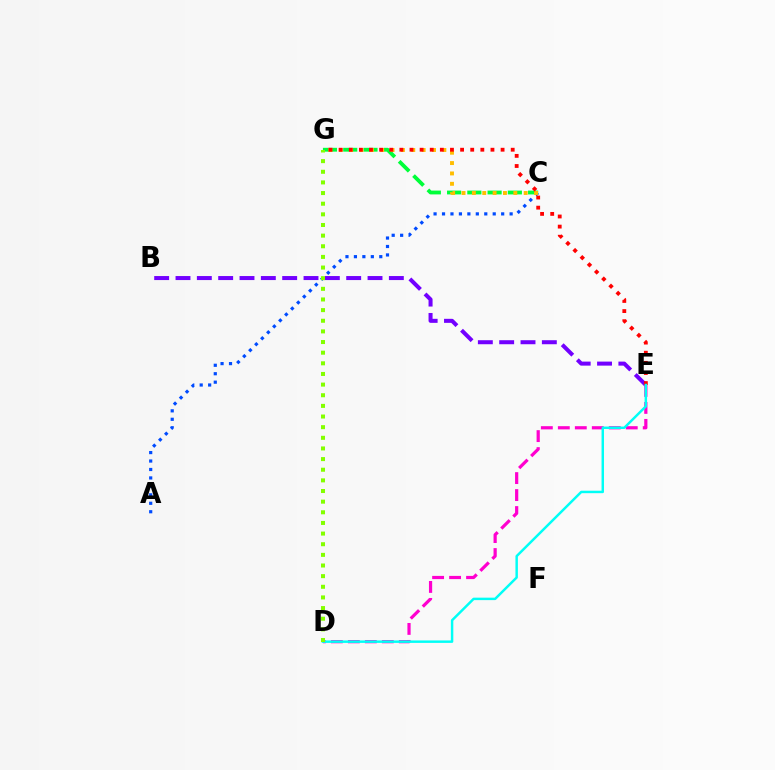{('A', 'C'): [{'color': '#004bff', 'line_style': 'dotted', 'thickness': 2.3}], ('C', 'G'): [{'color': '#00ff39', 'line_style': 'dashed', 'thickness': 2.75}, {'color': '#ffbd00', 'line_style': 'dotted', 'thickness': 2.81}], ('B', 'E'): [{'color': '#7200ff', 'line_style': 'dashed', 'thickness': 2.9}], ('E', 'G'): [{'color': '#ff0000', 'line_style': 'dotted', 'thickness': 2.75}], ('D', 'E'): [{'color': '#ff00cf', 'line_style': 'dashed', 'thickness': 2.31}, {'color': '#00fff6', 'line_style': 'solid', 'thickness': 1.77}], ('D', 'G'): [{'color': '#84ff00', 'line_style': 'dotted', 'thickness': 2.89}]}